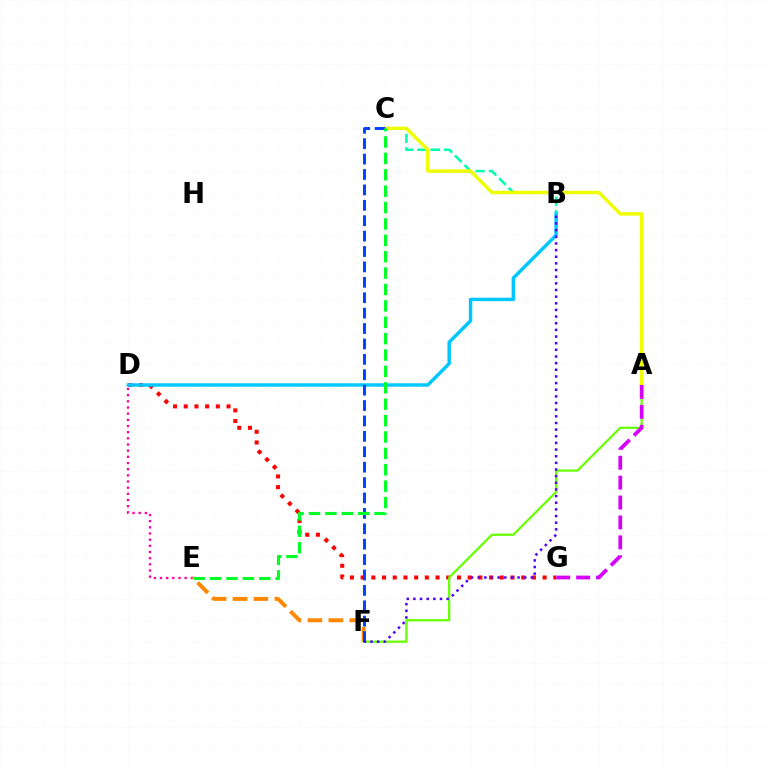{('D', 'E'): [{'color': '#ff00a0', 'line_style': 'dotted', 'thickness': 1.68}], ('D', 'G'): [{'color': '#ff0000', 'line_style': 'dotted', 'thickness': 2.91}], ('E', 'F'): [{'color': '#ff8800', 'line_style': 'dashed', 'thickness': 2.84}], ('A', 'F'): [{'color': '#66ff00', 'line_style': 'solid', 'thickness': 1.61}], ('B', 'C'): [{'color': '#00ffaf', 'line_style': 'dashed', 'thickness': 1.82}], ('B', 'D'): [{'color': '#00c7ff', 'line_style': 'solid', 'thickness': 2.49}], ('A', 'C'): [{'color': '#eeff00', 'line_style': 'solid', 'thickness': 2.48}], ('C', 'F'): [{'color': '#003fff', 'line_style': 'dashed', 'thickness': 2.09}], ('B', 'F'): [{'color': '#4f00ff', 'line_style': 'dotted', 'thickness': 1.81}], ('A', 'G'): [{'color': '#d600ff', 'line_style': 'dashed', 'thickness': 2.7}], ('C', 'E'): [{'color': '#00ff27', 'line_style': 'dashed', 'thickness': 2.23}]}